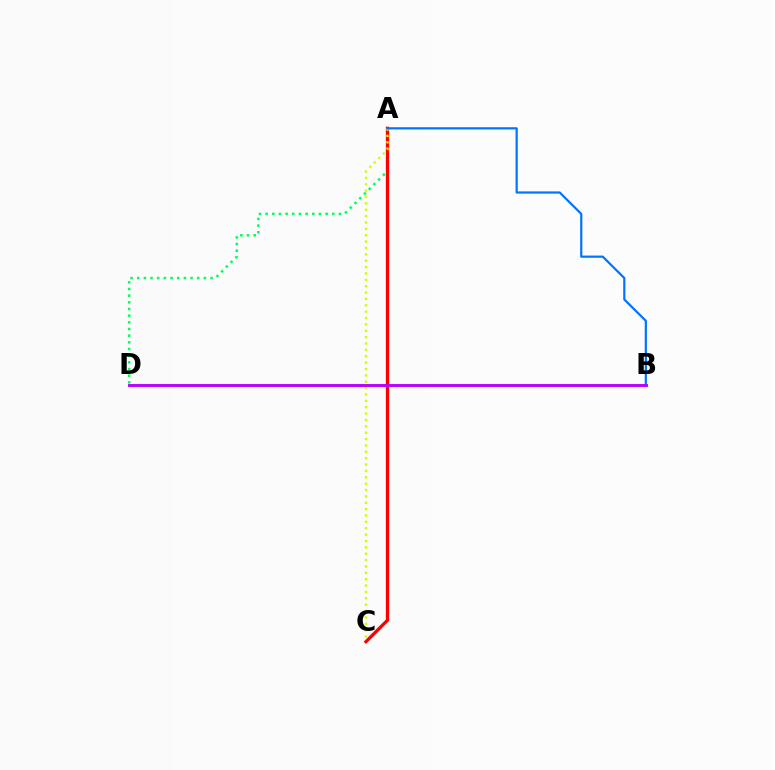{('A', 'D'): [{'color': '#00ff5c', 'line_style': 'dotted', 'thickness': 1.81}], ('A', 'C'): [{'color': '#ff0000', 'line_style': 'solid', 'thickness': 2.37}, {'color': '#d1ff00', 'line_style': 'dotted', 'thickness': 1.73}], ('A', 'B'): [{'color': '#0074ff', 'line_style': 'solid', 'thickness': 1.59}], ('B', 'D'): [{'color': '#b900ff', 'line_style': 'solid', 'thickness': 2.09}]}